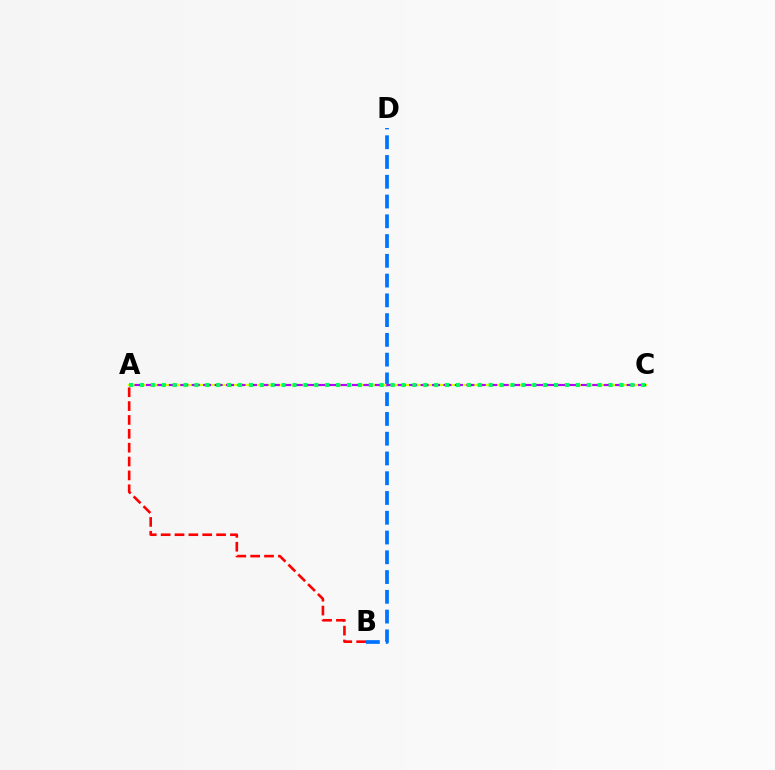{('B', 'D'): [{'color': '#0074ff', 'line_style': 'dashed', 'thickness': 2.68}], ('A', 'C'): [{'color': '#d1ff00', 'line_style': 'solid', 'thickness': 1.56}, {'color': '#b900ff', 'line_style': 'dashed', 'thickness': 1.55}, {'color': '#00ff5c', 'line_style': 'dotted', 'thickness': 2.96}], ('A', 'B'): [{'color': '#ff0000', 'line_style': 'dashed', 'thickness': 1.88}]}